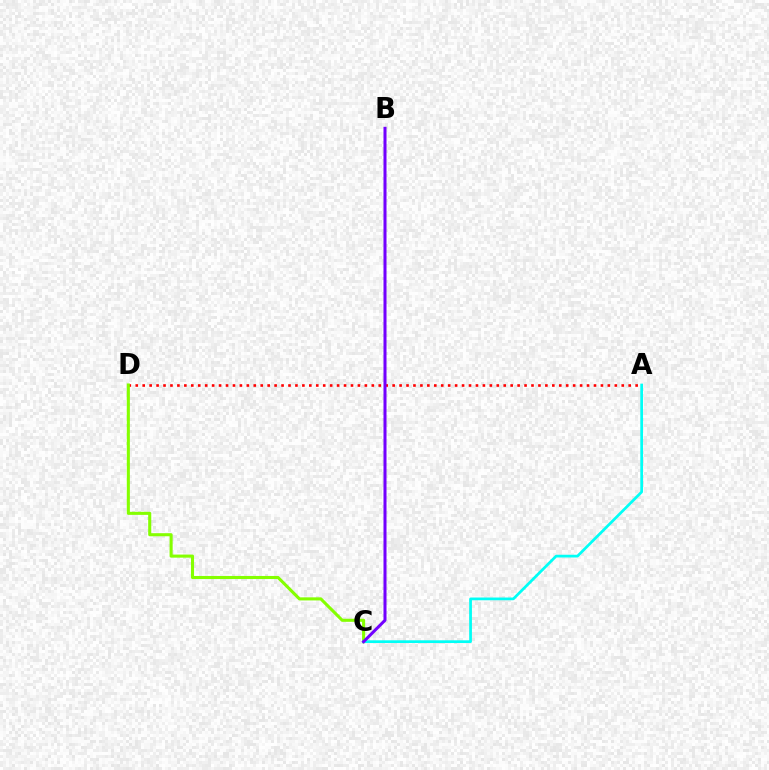{('A', 'D'): [{'color': '#ff0000', 'line_style': 'dotted', 'thickness': 1.89}], ('C', 'D'): [{'color': '#84ff00', 'line_style': 'solid', 'thickness': 2.22}], ('A', 'C'): [{'color': '#00fff6', 'line_style': 'solid', 'thickness': 1.96}], ('B', 'C'): [{'color': '#7200ff', 'line_style': 'solid', 'thickness': 2.18}]}